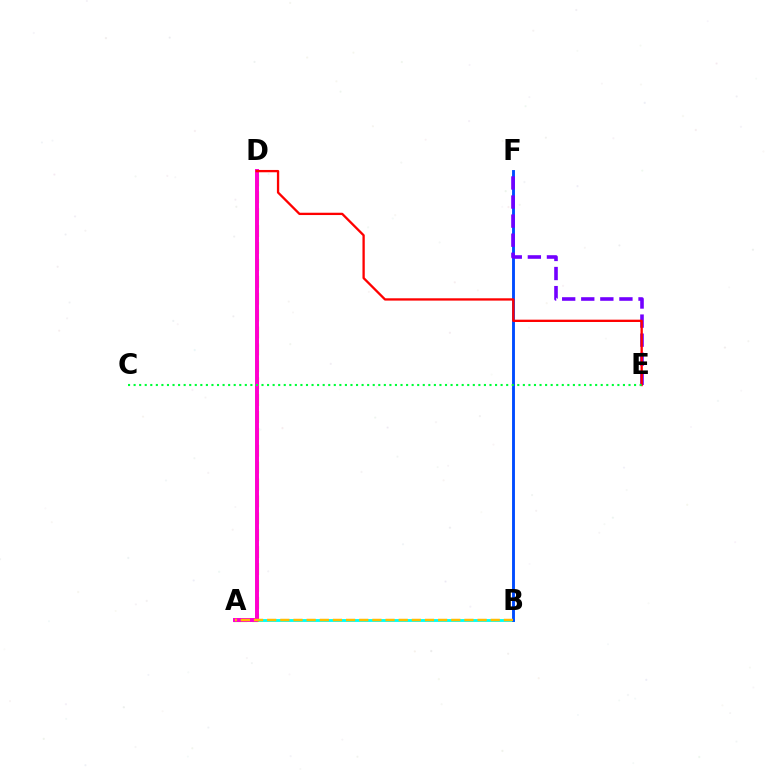{('A', 'B'): [{'color': '#00fff6', 'line_style': 'solid', 'thickness': 2.07}, {'color': '#ffbd00', 'line_style': 'dashed', 'thickness': 1.79}], ('A', 'D'): [{'color': '#84ff00', 'line_style': 'dashed', 'thickness': 2.3}, {'color': '#ff00cf', 'line_style': 'solid', 'thickness': 2.85}], ('B', 'F'): [{'color': '#004bff', 'line_style': 'solid', 'thickness': 2.08}], ('E', 'F'): [{'color': '#7200ff', 'line_style': 'dashed', 'thickness': 2.59}], ('D', 'E'): [{'color': '#ff0000', 'line_style': 'solid', 'thickness': 1.66}], ('C', 'E'): [{'color': '#00ff39', 'line_style': 'dotted', 'thickness': 1.51}]}